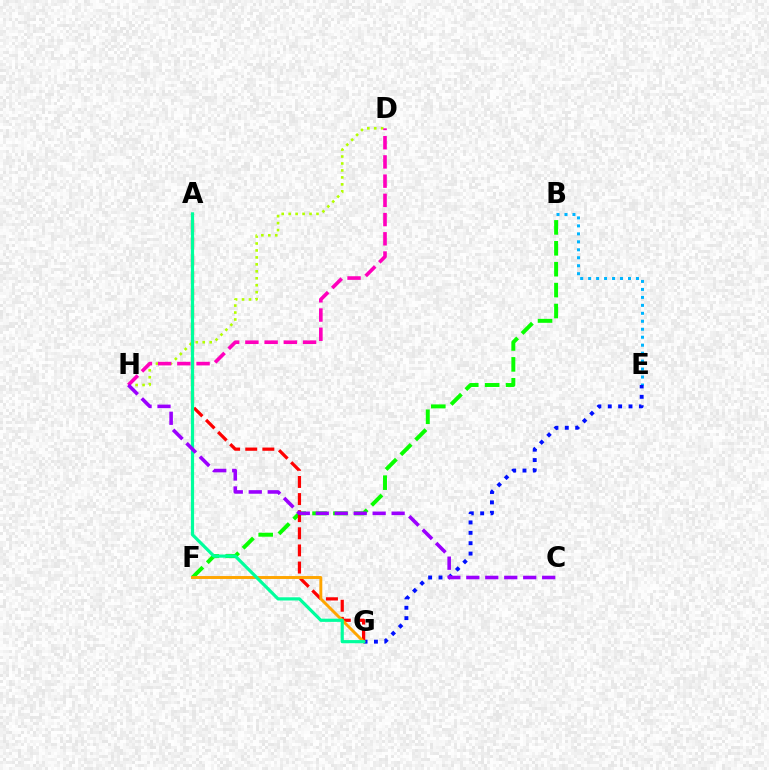{('B', 'E'): [{'color': '#00b5ff', 'line_style': 'dotted', 'thickness': 2.17}], ('B', 'F'): [{'color': '#08ff00', 'line_style': 'dashed', 'thickness': 2.84}], ('E', 'G'): [{'color': '#0010ff', 'line_style': 'dotted', 'thickness': 2.82}], ('D', 'H'): [{'color': '#b3ff00', 'line_style': 'dotted', 'thickness': 1.89}, {'color': '#ff00bd', 'line_style': 'dashed', 'thickness': 2.61}], ('A', 'G'): [{'color': '#ff0000', 'line_style': 'dashed', 'thickness': 2.33}, {'color': '#00ff9d', 'line_style': 'solid', 'thickness': 2.3}], ('F', 'G'): [{'color': '#ffa500', 'line_style': 'solid', 'thickness': 2.11}], ('C', 'H'): [{'color': '#9b00ff', 'line_style': 'dashed', 'thickness': 2.58}]}